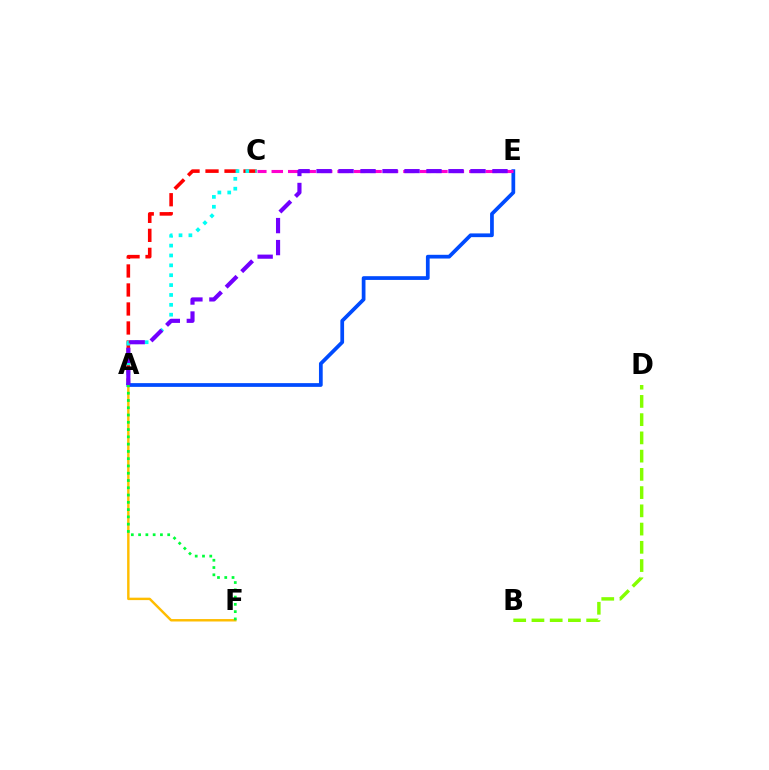{('A', 'C'): [{'color': '#ff0000', 'line_style': 'dashed', 'thickness': 2.58}, {'color': '#00fff6', 'line_style': 'dotted', 'thickness': 2.68}], ('B', 'D'): [{'color': '#84ff00', 'line_style': 'dashed', 'thickness': 2.48}], ('A', 'F'): [{'color': '#ffbd00', 'line_style': 'solid', 'thickness': 1.75}, {'color': '#00ff39', 'line_style': 'dotted', 'thickness': 1.98}], ('A', 'E'): [{'color': '#004bff', 'line_style': 'solid', 'thickness': 2.69}, {'color': '#7200ff', 'line_style': 'dashed', 'thickness': 2.99}], ('C', 'E'): [{'color': '#ff00cf', 'line_style': 'dashed', 'thickness': 2.24}]}